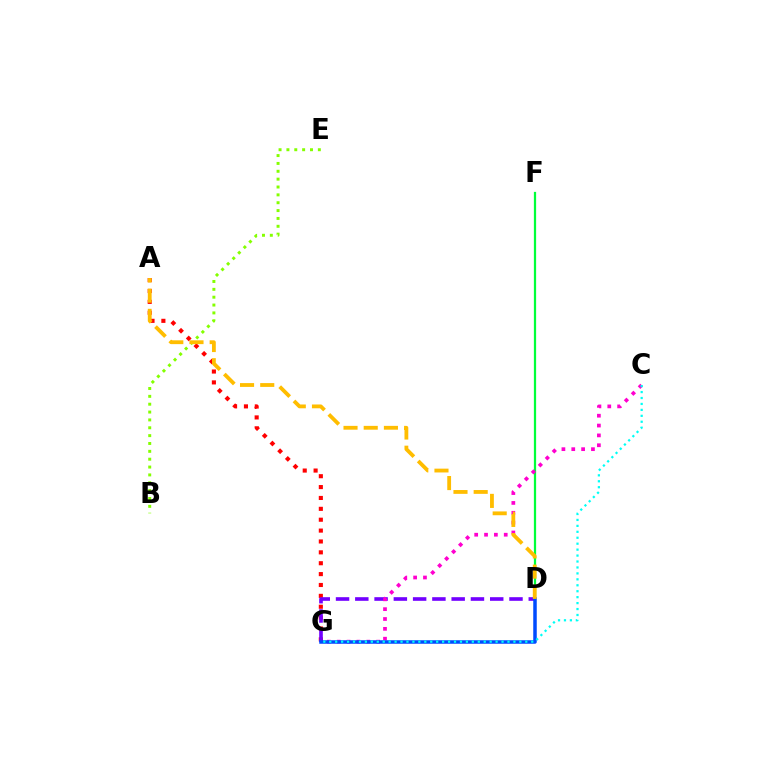{('A', 'G'): [{'color': '#ff0000', 'line_style': 'dotted', 'thickness': 2.96}], ('D', 'G'): [{'color': '#7200ff', 'line_style': 'dashed', 'thickness': 2.62}, {'color': '#004bff', 'line_style': 'solid', 'thickness': 2.52}], ('D', 'F'): [{'color': '#00ff39', 'line_style': 'solid', 'thickness': 1.61}], ('C', 'G'): [{'color': '#ff00cf', 'line_style': 'dotted', 'thickness': 2.68}, {'color': '#00fff6', 'line_style': 'dotted', 'thickness': 1.61}], ('B', 'E'): [{'color': '#84ff00', 'line_style': 'dotted', 'thickness': 2.13}], ('A', 'D'): [{'color': '#ffbd00', 'line_style': 'dashed', 'thickness': 2.74}]}